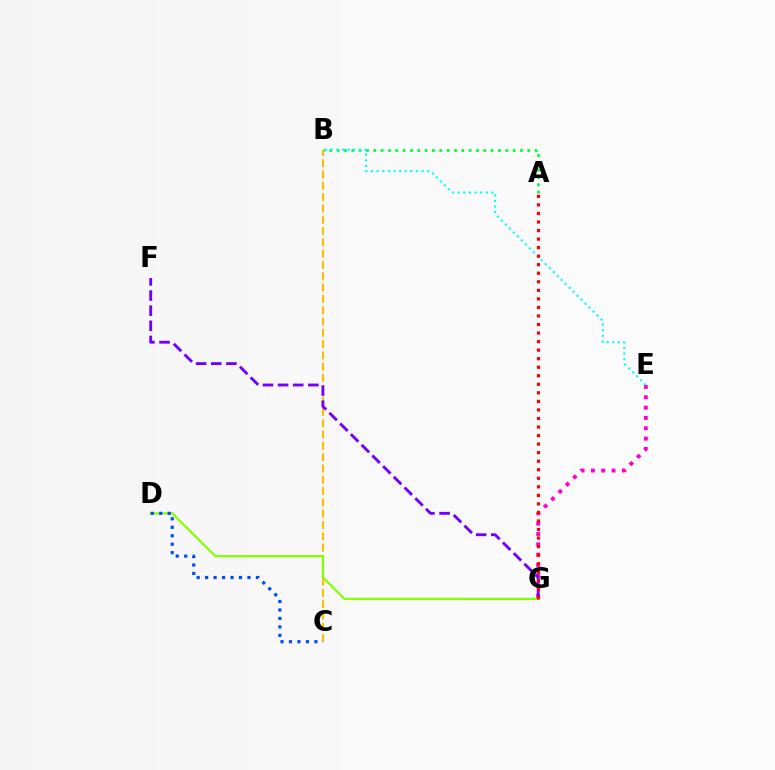{('B', 'C'): [{'color': '#ffbd00', 'line_style': 'dashed', 'thickness': 1.54}], ('E', 'G'): [{'color': '#ff00cf', 'line_style': 'dotted', 'thickness': 2.81}], ('F', 'G'): [{'color': '#7200ff', 'line_style': 'dashed', 'thickness': 2.06}], ('A', 'B'): [{'color': '#00ff39', 'line_style': 'dotted', 'thickness': 1.99}], ('B', 'E'): [{'color': '#00fff6', 'line_style': 'dotted', 'thickness': 1.53}], ('D', 'G'): [{'color': '#84ff00', 'line_style': 'solid', 'thickness': 1.57}], ('A', 'G'): [{'color': '#ff0000', 'line_style': 'dotted', 'thickness': 2.32}], ('C', 'D'): [{'color': '#004bff', 'line_style': 'dotted', 'thickness': 2.3}]}